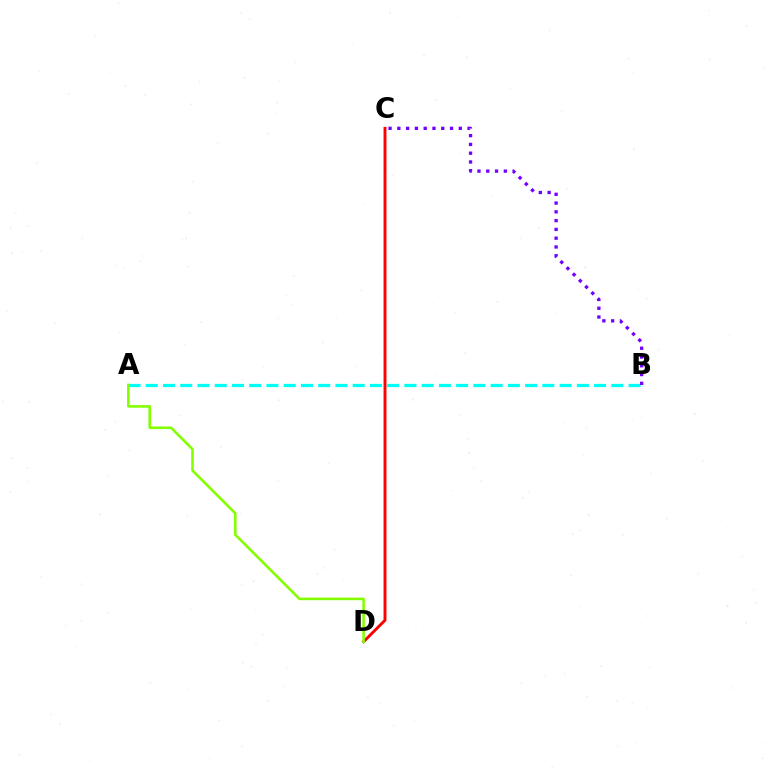{('A', 'B'): [{'color': '#00fff6', 'line_style': 'dashed', 'thickness': 2.34}], ('C', 'D'): [{'color': '#ff0000', 'line_style': 'solid', 'thickness': 2.09}], ('B', 'C'): [{'color': '#7200ff', 'line_style': 'dotted', 'thickness': 2.39}], ('A', 'D'): [{'color': '#84ff00', 'line_style': 'solid', 'thickness': 1.88}]}